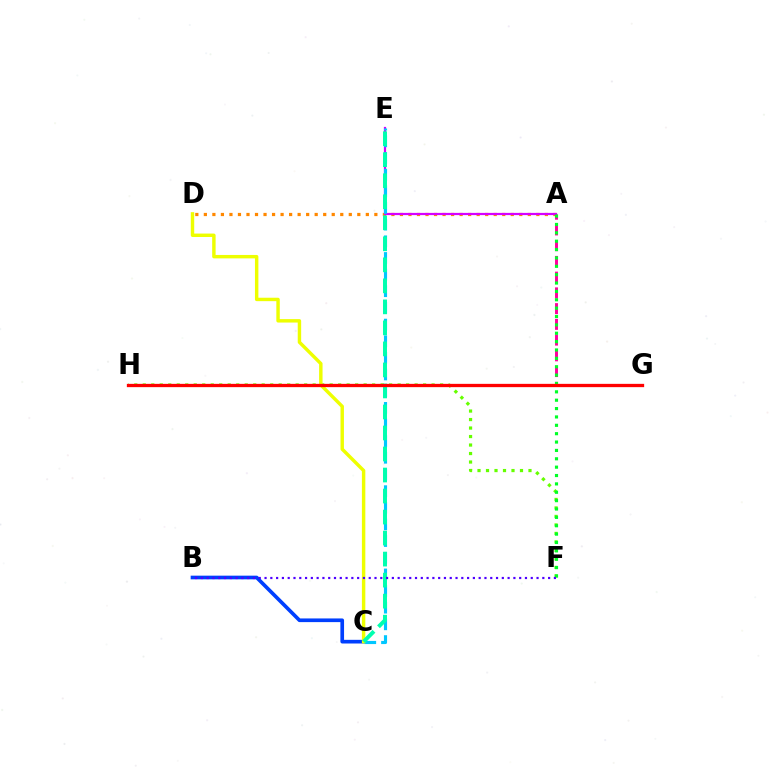{('A', 'D'): [{'color': '#ff8800', 'line_style': 'dotted', 'thickness': 2.32}], ('B', 'C'): [{'color': '#003fff', 'line_style': 'solid', 'thickness': 2.64}], ('F', 'H'): [{'color': '#66ff00', 'line_style': 'dotted', 'thickness': 2.31}], ('A', 'E'): [{'color': '#d600ff', 'line_style': 'solid', 'thickness': 1.6}], ('C', 'E'): [{'color': '#00c7ff', 'line_style': 'dashed', 'thickness': 2.26}, {'color': '#00ffaf', 'line_style': 'dashed', 'thickness': 2.86}], ('A', 'G'): [{'color': '#ff00a0', 'line_style': 'dashed', 'thickness': 2.14}], ('A', 'F'): [{'color': '#00ff27', 'line_style': 'dotted', 'thickness': 2.27}], ('C', 'D'): [{'color': '#eeff00', 'line_style': 'solid', 'thickness': 2.47}], ('B', 'F'): [{'color': '#4f00ff', 'line_style': 'dotted', 'thickness': 1.57}], ('G', 'H'): [{'color': '#ff0000', 'line_style': 'solid', 'thickness': 2.37}]}